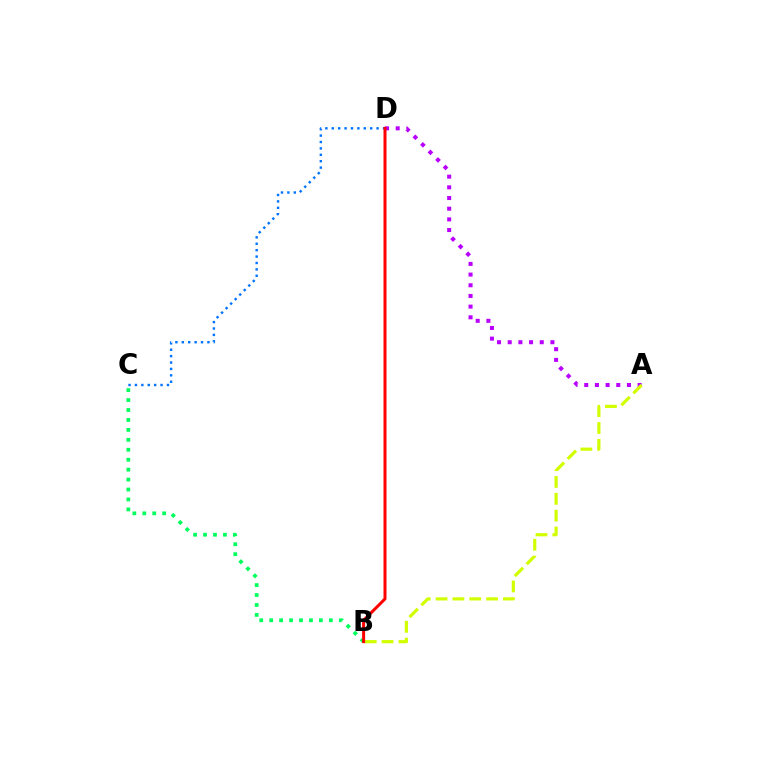{('A', 'D'): [{'color': '#b900ff', 'line_style': 'dotted', 'thickness': 2.9}], ('B', 'C'): [{'color': '#00ff5c', 'line_style': 'dotted', 'thickness': 2.7}], ('A', 'B'): [{'color': '#d1ff00', 'line_style': 'dashed', 'thickness': 2.29}], ('C', 'D'): [{'color': '#0074ff', 'line_style': 'dotted', 'thickness': 1.74}], ('B', 'D'): [{'color': '#ff0000', 'line_style': 'solid', 'thickness': 2.16}]}